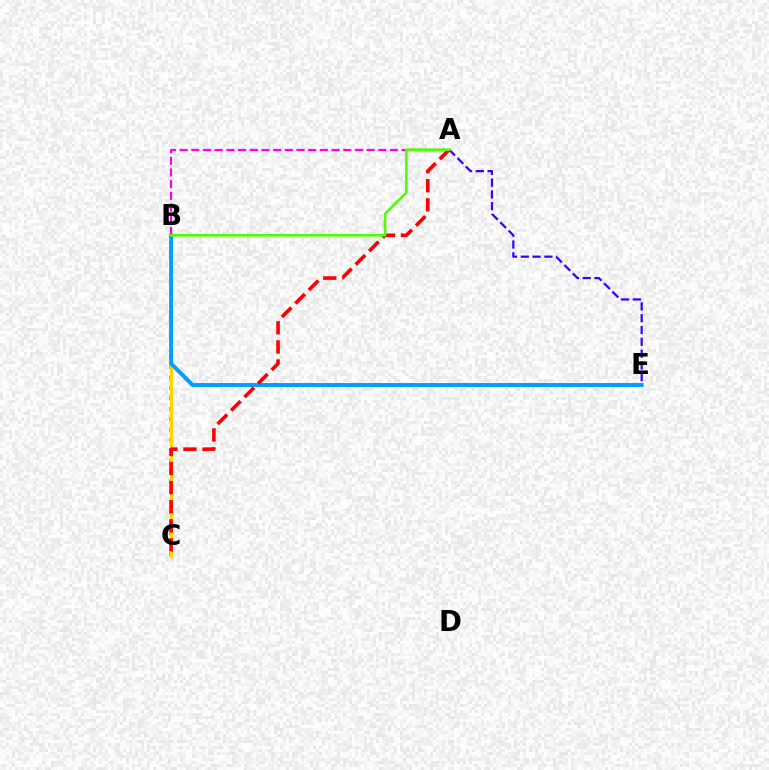{('B', 'C'): [{'color': '#00ff86', 'line_style': 'dotted', 'thickness': 2.82}, {'color': '#ffd500', 'line_style': 'solid', 'thickness': 2.24}], ('A', 'B'): [{'color': '#ff00ed', 'line_style': 'dashed', 'thickness': 1.59}, {'color': '#4fff00', 'line_style': 'solid', 'thickness': 1.87}], ('A', 'E'): [{'color': '#3700ff', 'line_style': 'dashed', 'thickness': 1.6}], ('B', 'E'): [{'color': '#009eff', 'line_style': 'solid', 'thickness': 2.81}], ('A', 'C'): [{'color': '#ff0000', 'line_style': 'dashed', 'thickness': 2.59}]}